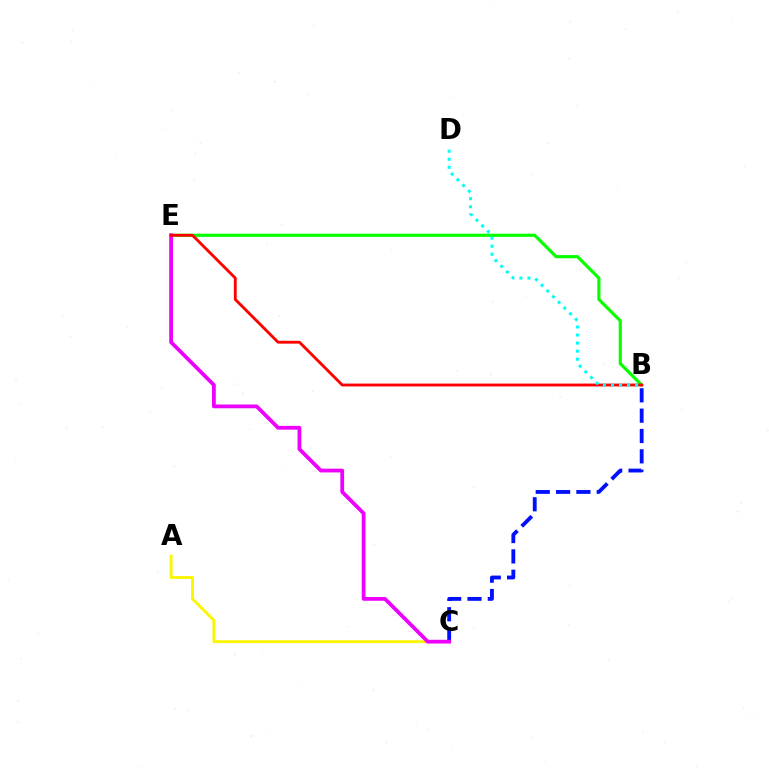{('A', 'C'): [{'color': '#fcf500', 'line_style': 'solid', 'thickness': 2.06}], ('B', 'C'): [{'color': '#0010ff', 'line_style': 'dashed', 'thickness': 2.76}], ('B', 'E'): [{'color': '#08ff00', 'line_style': 'solid', 'thickness': 2.28}, {'color': '#ff0000', 'line_style': 'solid', 'thickness': 2.05}], ('C', 'E'): [{'color': '#ee00ff', 'line_style': 'solid', 'thickness': 2.71}], ('B', 'D'): [{'color': '#00fff6', 'line_style': 'dotted', 'thickness': 2.19}]}